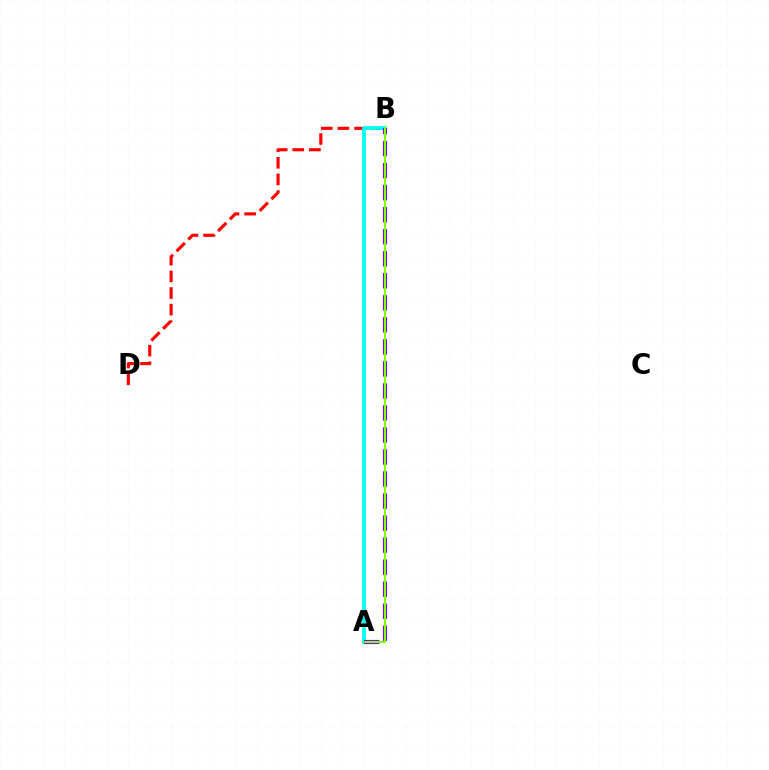{('B', 'D'): [{'color': '#ff0000', 'line_style': 'dashed', 'thickness': 2.26}], ('A', 'B'): [{'color': '#00fff6', 'line_style': 'solid', 'thickness': 2.65}, {'color': '#7200ff', 'line_style': 'dashed', 'thickness': 2.99}, {'color': '#84ff00', 'line_style': 'solid', 'thickness': 1.54}]}